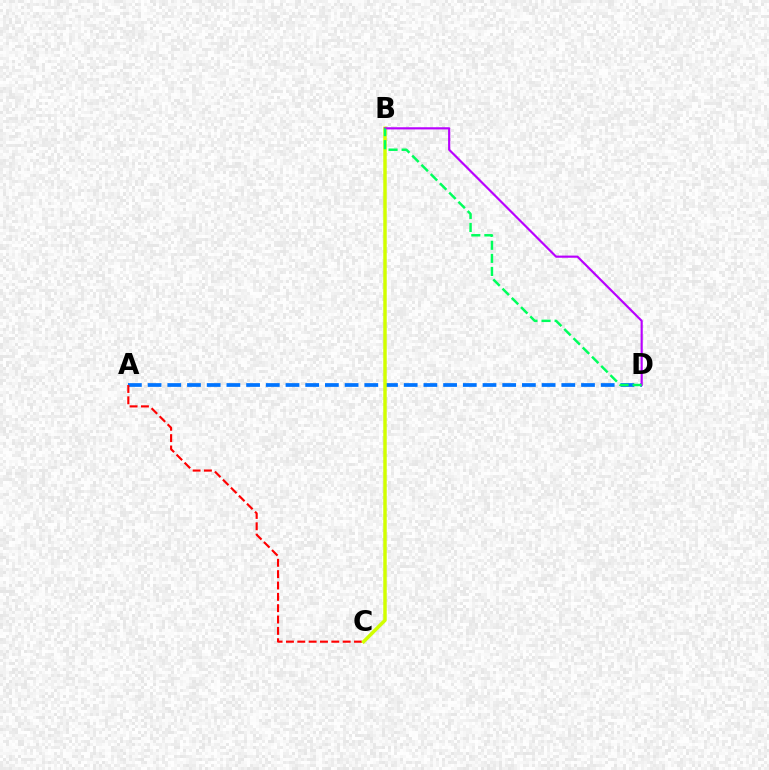{('A', 'D'): [{'color': '#0074ff', 'line_style': 'dashed', 'thickness': 2.68}], ('A', 'C'): [{'color': '#ff0000', 'line_style': 'dashed', 'thickness': 1.54}], ('B', 'C'): [{'color': '#d1ff00', 'line_style': 'solid', 'thickness': 2.49}], ('B', 'D'): [{'color': '#b900ff', 'line_style': 'solid', 'thickness': 1.56}, {'color': '#00ff5c', 'line_style': 'dashed', 'thickness': 1.78}]}